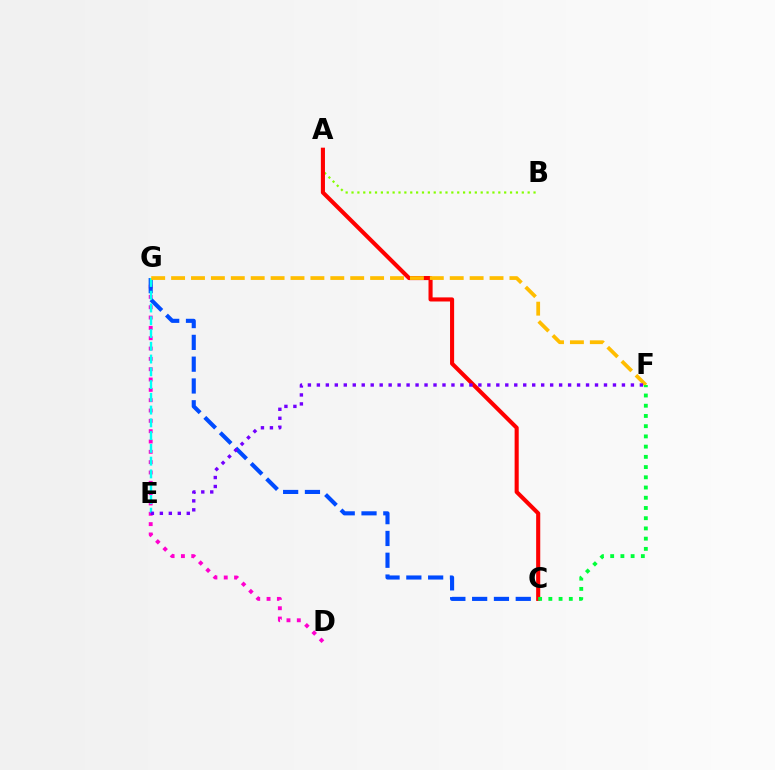{('D', 'G'): [{'color': '#ff00cf', 'line_style': 'dotted', 'thickness': 2.81}], ('C', 'G'): [{'color': '#004bff', 'line_style': 'dashed', 'thickness': 2.96}], ('E', 'G'): [{'color': '#00fff6', 'line_style': 'dashed', 'thickness': 1.73}], ('A', 'B'): [{'color': '#84ff00', 'line_style': 'dotted', 'thickness': 1.6}], ('A', 'C'): [{'color': '#ff0000', 'line_style': 'solid', 'thickness': 2.95}], ('F', 'G'): [{'color': '#ffbd00', 'line_style': 'dashed', 'thickness': 2.7}], ('E', 'F'): [{'color': '#7200ff', 'line_style': 'dotted', 'thickness': 2.44}], ('C', 'F'): [{'color': '#00ff39', 'line_style': 'dotted', 'thickness': 2.78}]}